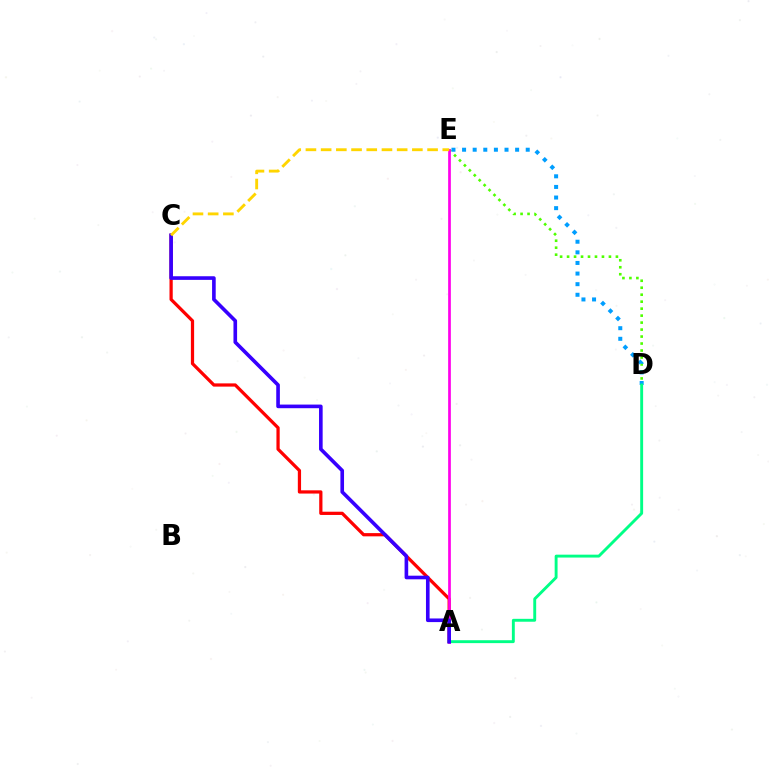{('D', 'E'): [{'color': '#4fff00', 'line_style': 'dotted', 'thickness': 1.9}, {'color': '#009eff', 'line_style': 'dotted', 'thickness': 2.88}], ('A', 'C'): [{'color': '#ff0000', 'line_style': 'solid', 'thickness': 2.33}, {'color': '#3700ff', 'line_style': 'solid', 'thickness': 2.61}], ('A', 'D'): [{'color': '#00ff86', 'line_style': 'solid', 'thickness': 2.09}], ('A', 'E'): [{'color': '#ff00ed', 'line_style': 'solid', 'thickness': 1.95}], ('C', 'E'): [{'color': '#ffd500', 'line_style': 'dashed', 'thickness': 2.07}]}